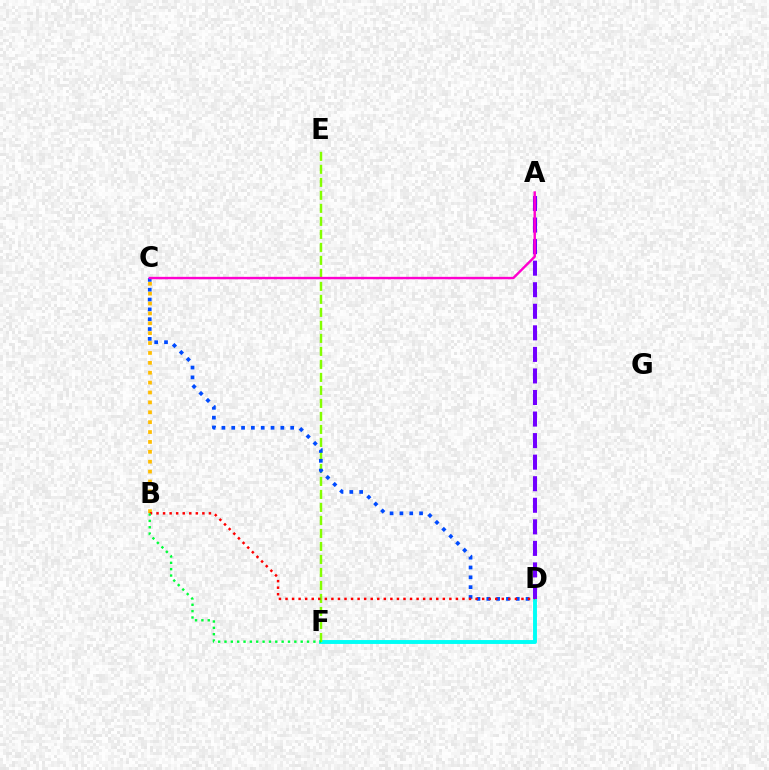{('D', 'F'): [{'color': '#00fff6', 'line_style': 'solid', 'thickness': 2.81}], ('E', 'F'): [{'color': '#84ff00', 'line_style': 'dashed', 'thickness': 1.77}], ('C', 'D'): [{'color': '#004bff', 'line_style': 'dotted', 'thickness': 2.67}], ('A', 'D'): [{'color': '#7200ff', 'line_style': 'dashed', 'thickness': 2.93}], ('B', 'C'): [{'color': '#ffbd00', 'line_style': 'dotted', 'thickness': 2.69}], ('B', 'D'): [{'color': '#ff0000', 'line_style': 'dotted', 'thickness': 1.78}], ('B', 'F'): [{'color': '#00ff39', 'line_style': 'dotted', 'thickness': 1.73}], ('A', 'C'): [{'color': '#ff00cf', 'line_style': 'solid', 'thickness': 1.74}]}